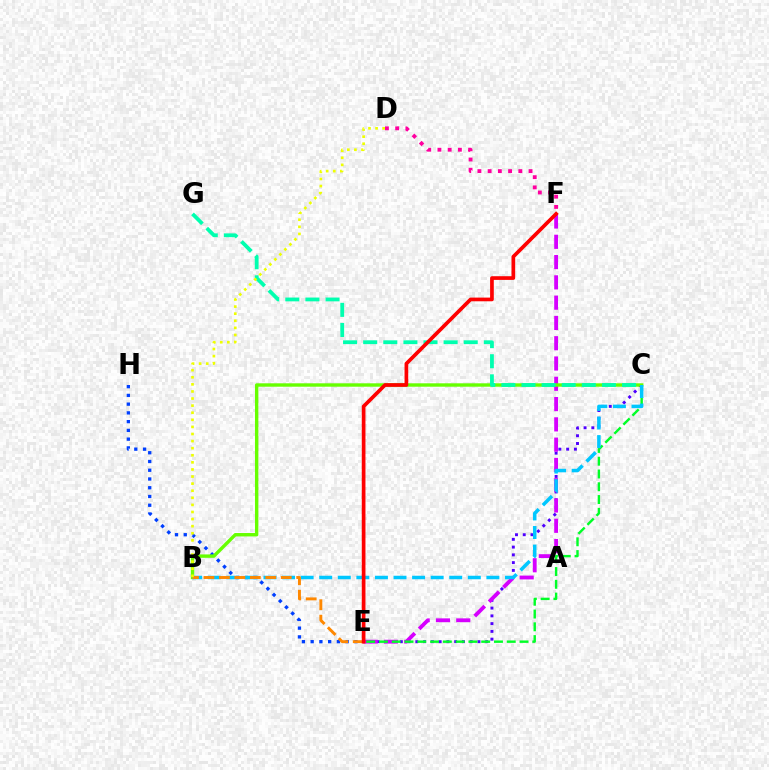{('E', 'H'): [{'color': '#003fff', 'line_style': 'dotted', 'thickness': 2.38}], ('C', 'E'): [{'color': '#4f00ff', 'line_style': 'dotted', 'thickness': 2.11}, {'color': '#00ff27', 'line_style': 'dashed', 'thickness': 1.74}], ('E', 'F'): [{'color': '#d600ff', 'line_style': 'dashed', 'thickness': 2.76}, {'color': '#ff0000', 'line_style': 'solid', 'thickness': 2.66}], ('D', 'F'): [{'color': '#ff00a0', 'line_style': 'dotted', 'thickness': 2.78}], ('B', 'C'): [{'color': '#66ff00', 'line_style': 'solid', 'thickness': 2.45}, {'color': '#00c7ff', 'line_style': 'dashed', 'thickness': 2.52}], ('C', 'G'): [{'color': '#00ffaf', 'line_style': 'dashed', 'thickness': 2.73}], ('B', 'E'): [{'color': '#ff8800', 'line_style': 'dashed', 'thickness': 2.1}], ('B', 'D'): [{'color': '#eeff00', 'line_style': 'dotted', 'thickness': 1.93}]}